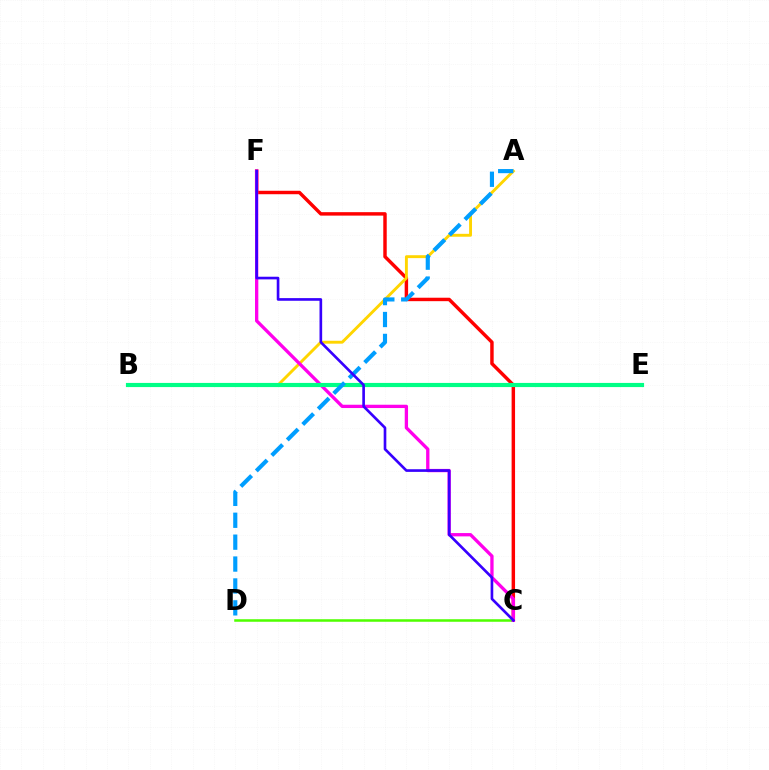{('C', 'F'): [{'color': '#ff0000', 'line_style': 'solid', 'thickness': 2.48}, {'color': '#ff00ed', 'line_style': 'solid', 'thickness': 2.38}, {'color': '#3700ff', 'line_style': 'solid', 'thickness': 1.91}], ('C', 'D'): [{'color': '#4fff00', 'line_style': 'solid', 'thickness': 1.82}], ('A', 'B'): [{'color': '#ffd500', 'line_style': 'solid', 'thickness': 2.09}], ('B', 'E'): [{'color': '#00ff86', 'line_style': 'solid', 'thickness': 2.99}], ('A', 'D'): [{'color': '#009eff', 'line_style': 'dashed', 'thickness': 2.97}]}